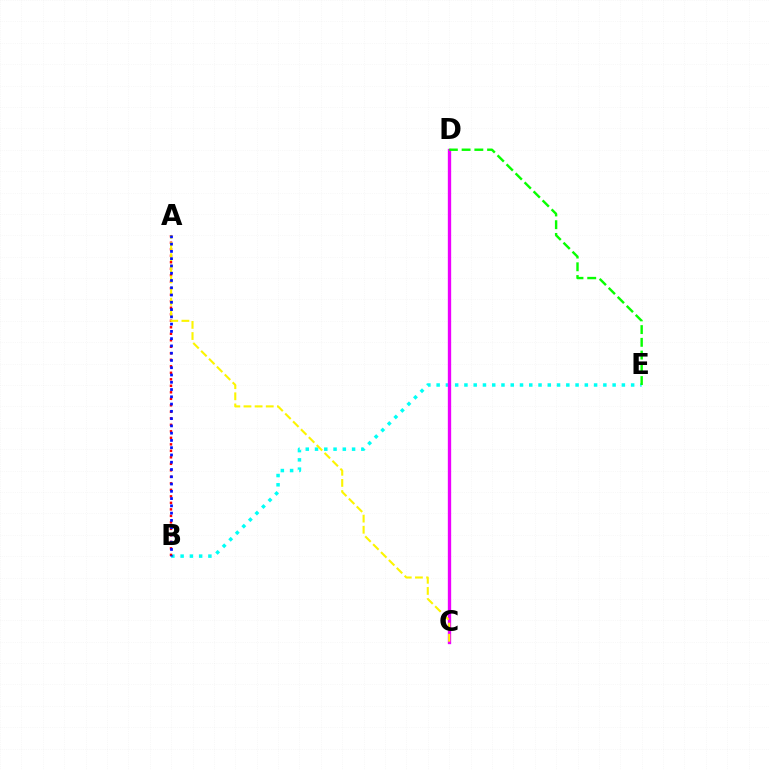{('B', 'E'): [{'color': '#00fff6', 'line_style': 'dotted', 'thickness': 2.52}], ('A', 'B'): [{'color': '#ff0000', 'line_style': 'dotted', 'thickness': 1.77}, {'color': '#0010ff', 'line_style': 'dotted', 'thickness': 1.98}], ('C', 'D'): [{'color': '#ee00ff', 'line_style': 'solid', 'thickness': 2.4}], ('A', 'C'): [{'color': '#fcf500', 'line_style': 'dashed', 'thickness': 1.51}], ('D', 'E'): [{'color': '#08ff00', 'line_style': 'dashed', 'thickness': 1.73}]}